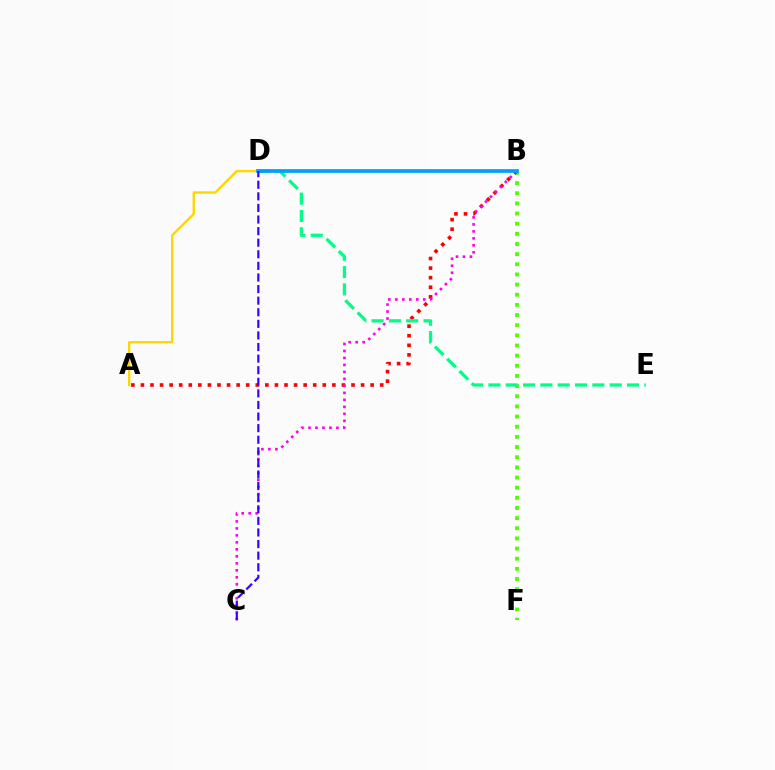{('B', 'F'): [{'color': '#4fff00', 'line_style': 'dotted', 'thickness': 2.76}], ('A', 'B'): [{'color': '#ffd500', 'line_style': 'solid', 'thickness': 1.7}, {'color': '#ff0000', 'line_style': 'dotted', 'thickness': 2.6}], ('B', 'C'): [{'color': '#ff00ed', 'line_style': 'dotted', 'thickness': 1.9}], ('D', 'E'): [{'color': '#00ff86', 'line_style': 'dashed', 'thickness': 2.35}], ('B', 'D'): [{'color': '#009eff', 'line_style': 'solid', 'thickness': 2.65}], ('C', 'D'): [{'color': '#3700ff', 'line_style': 'dashed', 'thickness': 1.57}]}